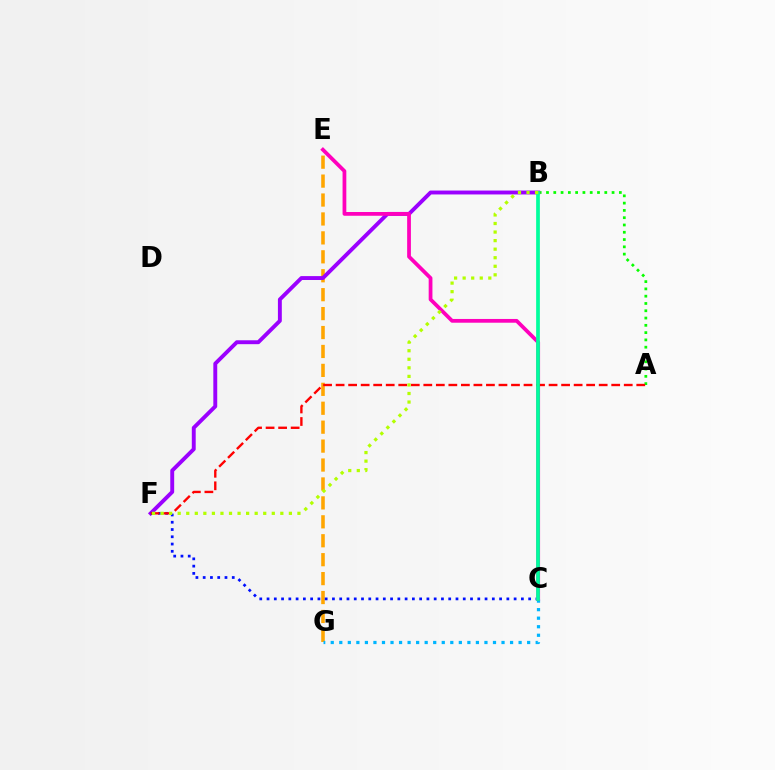{('E', 'G'): [{'color': '#ffa500', 'line_style': 'dashed', 'thickness': 2.57}], ('A', 'B'): [{'color': '#08ff00', 'line_style': 'dotted', 'thickness': 1.98}], ('C', 'G'): [{'color': '#00b5ff', 'line_style': 'dotted', 'thickness': 2.32}], ('B', 'F'): [{'color': '#9b00ff', 'line_style': 'solid', 'thickness': 2.81}, {'color': '#b3ff00', 'line_style': 'dotted', 'thickness': 2.32}], ('C', 'F'): [{'color': '#0010ff', 'line_style': 'dotted', 'thickness': 1.97}], ('C', 'E'): [{'color': '#ff00bd', 'line_style': 'solid', 'thickness': 2.7}], ('A', 'F'): [{'color': '#ff0000', 'line_style': 'dashed', 'thickness': 1.7}], ('B', 'C'): [{'color': '#00ff9d', 'line_style': 'solid', 'thickness': 2.67}]}